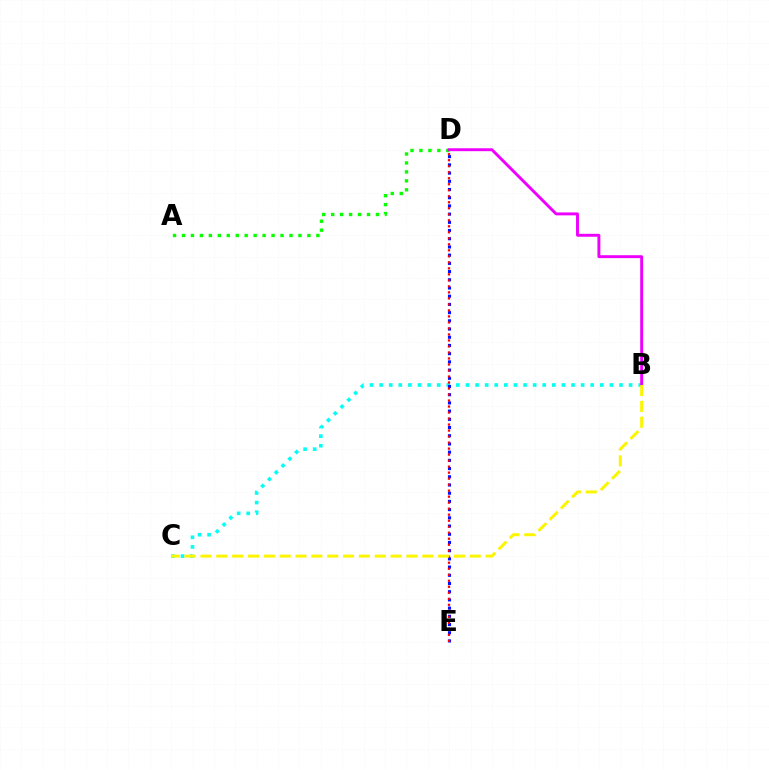{('B', 'C'): [{'color': '#00fff6', 'line_style': 'dotted', 'thickness': 2.61}, {'color': '#fcf500', 'line_style': 'dashed', 'thickness': 2.15}], ('D', 'E'): [{'color': '#0010ff', 'line_style': 'dotted', 'thickness': 2.23}, {'color': '#ff0000', 'line_style': 'dotted', 'thickness': 1.63}], ('A', 'D'): [{'color': '#08ff00', 'line_style': 'dotted', 'thickness': 2.43}], ('B', 'D'): [{'color': '#ee00ff', 'line_style': 'solid', 'thickness': 2.1}]}